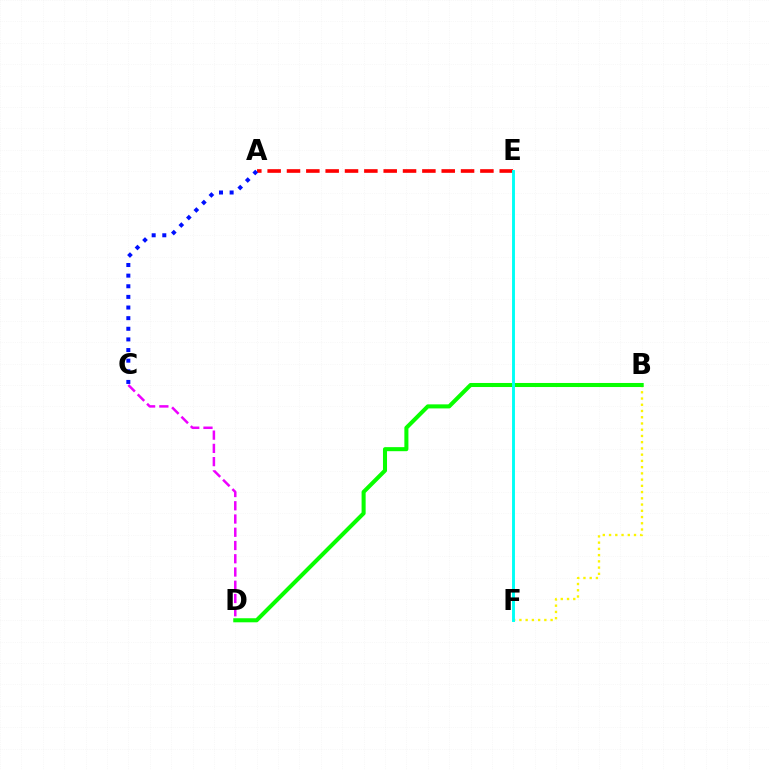{('A', 'E'): [{'color': '#ff0000', 'line_style': 'dashed', 'thickness': 2.63}], ('B', 'F'): [{'color': '#fcf500', 'line_style': 'dotted', 'thickness': 1.69}], ('C', 'D'): [{'color': '#ee00ff', 'line_style': 'dashed', 'thickness': 1.8}], ('A', 'C'): [{'color': '#0010ff', 'line_style': 'dotted', 'thickness': 2.89}], ('B', 'D'): [{'color': '#08ff00', 'line_style': 'solid', 'thickness': 2.92}], ('E', 'F'): [{'color': '#00fff6', 'line_style': 'solid', 'thickness': 2.1}]}